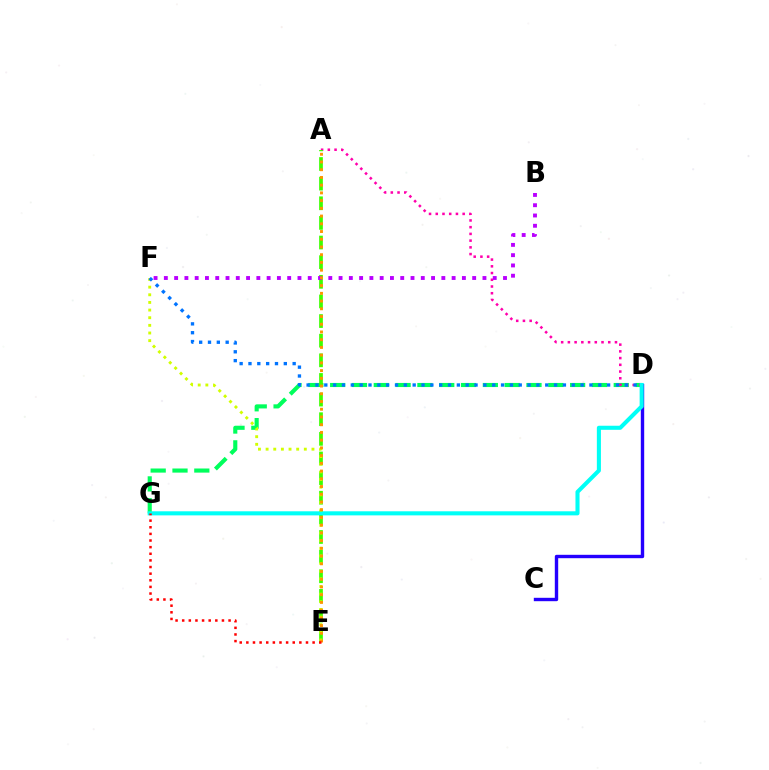{('D', 'G'): [{'color': '#00ff5c', 'line_style': 'dashed', 'thickness': 2.96}, {'color': '#00fff6', 'line_style': 'solid', 'thickness': 2.93}], ('A', 'D'): [{'color': '#ff00ac', 'line_style': 'dotted', 'thickness': 1.83}], ('C', 'D'): [{'color': '#2500ff', 'line_style': 'solid', 'thickness': 2.44}], ('A', 'E'): [{'color': '#3dff00', 'line_style': 'dashed', 'thickness': 2.67}, {'color': '#ff9400', 'line_style': 'dotted', 'thickness': 2.1}], ('B', 'F'): [{'color': '#b900ff', 'line_style': 'dotted', 'thickness': 2.79}], ('E', 'F'): [{'color': '#d1ff00', 'line_style': 'dotted', 'thickness': 2.08}], ('D', 'F'): [{'color': '#0074ff', 'line_style': 'dotted', 'thickness': 2.4}], ('E', 'G'): [{'color': '#ff0000', 'line_style': 'dotted', 'thickness': 1.8}]}